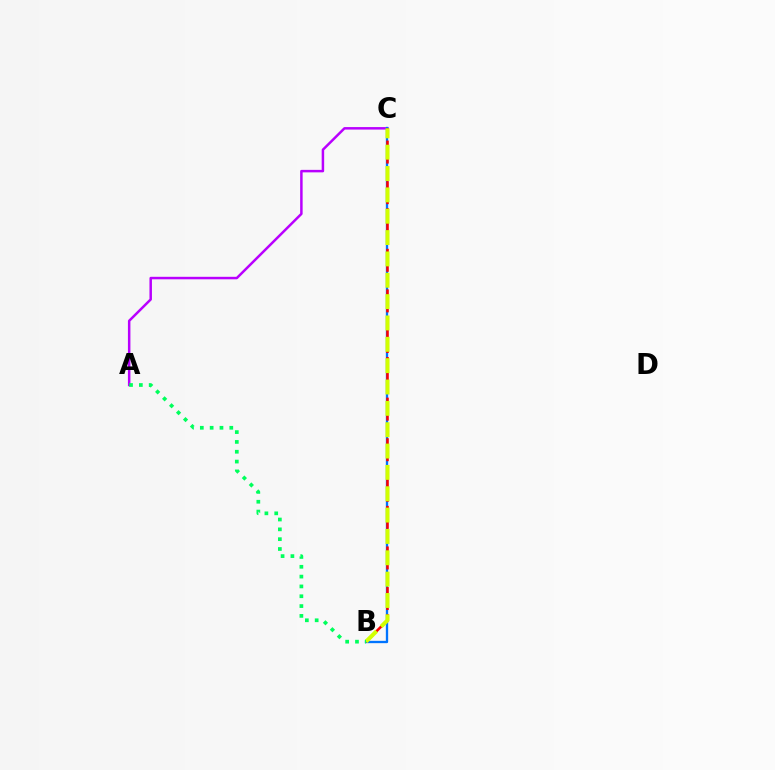{('A', 'C'): [{'color': '#b900ff', 'line_style': 'solid', 'thickness': 1.79}], ('B', 'C'): [{'color': '#0074ff', 'line_style': 'solid', 'thickness': 1.68}, {'color': '#ff0000', 'line_style': 'dashed', 'thickness': 1.84}, {'color': '#d1ff00', 'line_style': 'dashed', 'thickness': 2.9}], ('A', 'B'): [{'color': '#00ff5c', 'line_style': 'dotted', 'thickness': 2.67}]}